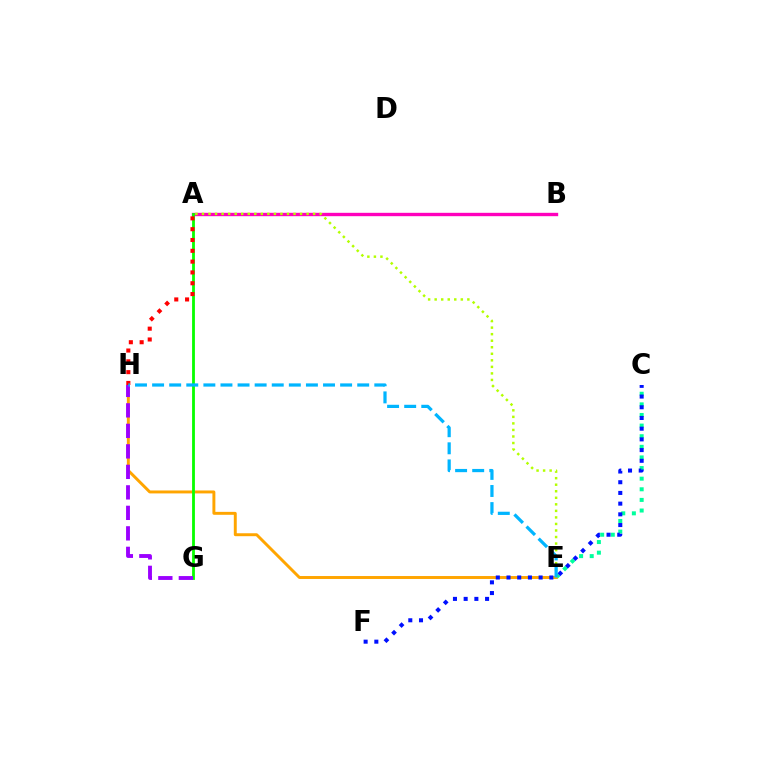{('C', 'E'): [{'color': '#00ff9d', 'line_style': 'dotted', 'thickness': 2.88}], ('A', 'B'): [{'color': '#ff00bd', 'line_style': 'solid', 'thickness': 2.43}], ('E', 'H'): [{'color': '#ffa500', 'line_style': 'solid', 'thickness': 2.11}, {'color': '#00b5ff', 'line_style': 'dashed', 'thickness': 2.32}], ('A', 'G'): [{'color': '#08ff00', 'line_style': 'solid', 'thickness': 2.02}], ('C', 'F'): [{'color': '#0010ff', 'line_style': 'dotted', 'thickness': 2.91}], ('A', 'H'): [{'color': '#ff0000', 'line_style': 'dotted', 'thickness': 2.94}], ('A', 'E'): [{'color': '#b3ff00', 'line_style': 'dotted', 'thickness': 1.78}], ('G', 'H'): [{'color': '#9b00ff', 'line_style': 'dashed', 'thickness': 2.78}]}